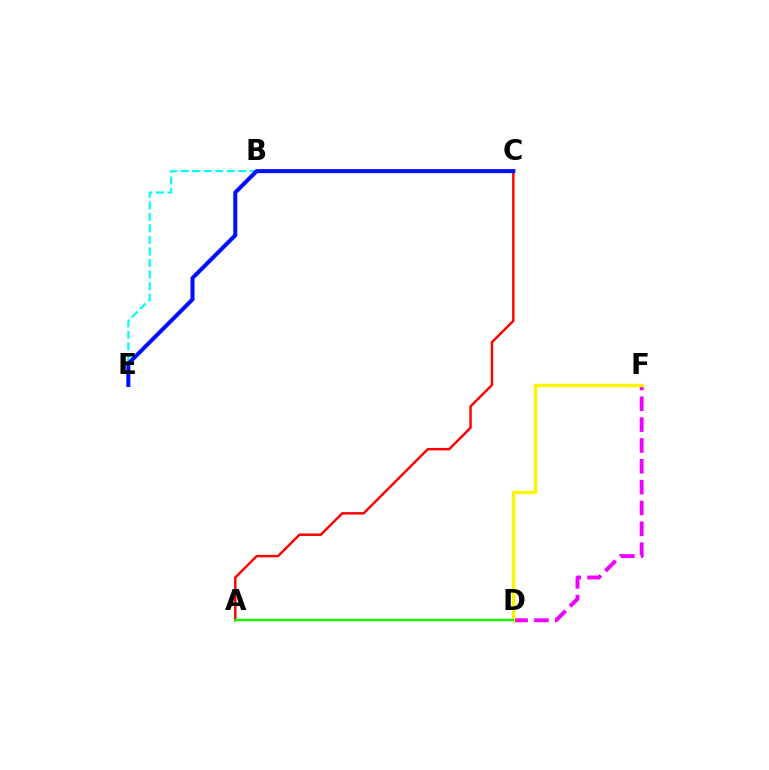{('B', 'E'): [{'color': '#00fff6', 'line_style': 'dashed', 'thickness': 1.57}], ('D', 'F'): [{'color': '#ee00ff', 'line_style': 'dashed', 'thickness': 2.83}, {'color': '#fcf500', 'line_style': 'solid', 'thickness': 2.42}], ('A', 'C'): [{'color': '#ff0000', 'line_style': 'solid', 'thickness': 1.76}], ('A', 'D'): [{'color': '#08ff00', 'line_style': 'solid', 'thickness': 1.69}], ('C', 'E'): [{'color': '#0010ff', 'line_style': 'solid', 'thickness': 2.91}]}